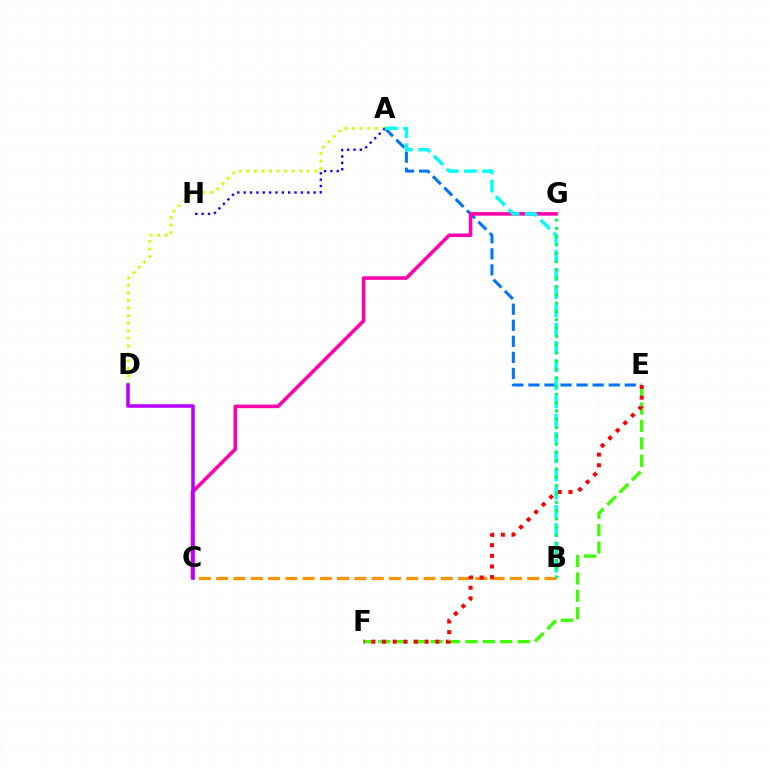{('E', 'F'): [{'color': '#3dff00', 'line_style': 'dashed', 'thickness': 2.37}, {'color': '#ff0000', 'line_style': 'dotted', 'thickness': 2.9}], ('A', 'D'): [{'color': '#d1ff00', 'line_style': 'dotted', 'thickness': 2.05}], ('B', 'C'): [{'color': '#ff9400', 'line_style': 'dashed', 'thickness': 2.35}], ('A', 'H'): [{'color': '#2500ff', 'line_style': 'dotted', 'thickness': 1.73}], ('A', 'E'): [{'color': '#0074ff', 'line_style': 'dashed', 'thickness': 2.18}], ('C', 'G'): [{'color': '#ff00ac', 'line_style': 'solid', 'thickness': 2.56}], ('A', 'B'): [{'color': '#00fff6', 'line_style': 'dashed', 'thickness': 2.48}], ('C', 'D'): [{'color': '#b900ff', 'line_style': 'solid', 'thickness': 2.54}], ('B', 'G'): [{'color': '#00ff5c', 'line_style': 'dotted', 'thickness': 2.25}]}